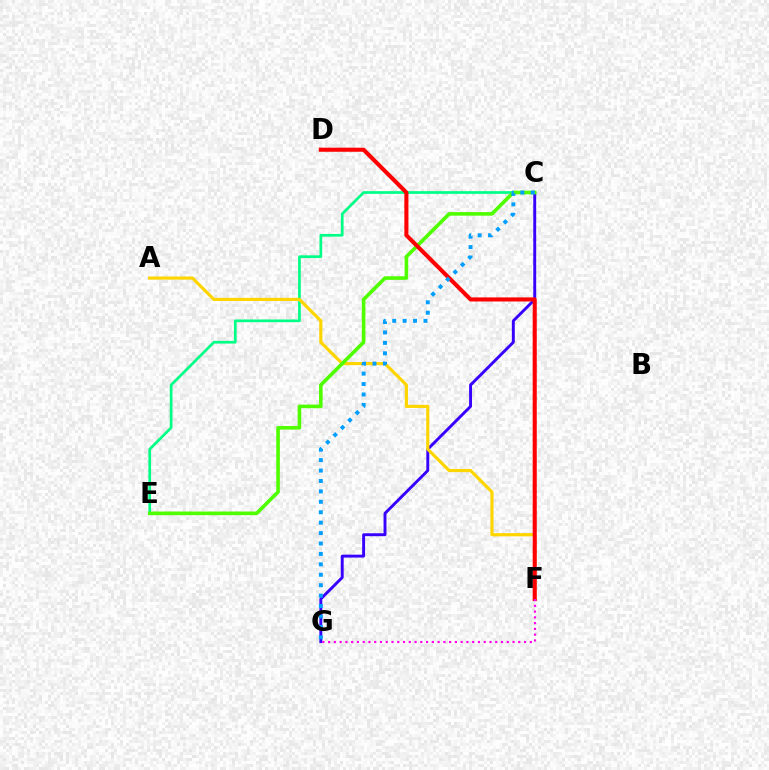{('C', 'G'): [{'color': '#3700ff', 'line_style': 'solid', 'thickness': 2.09}, {'color': '#009eff', 'line_style': 'dotted', 'thickness': 2.83}], ('C', 'E'): [{'color': '#00ff86', 'line_style': 'solid', 'thickness': 1.95}, {'color': '#4fff00', 'line_style': 'solid', 'thickness': 2.6}], ('A', 'F'): [{'color': '#ffd500', 'line_style': 'solid', 'thickness': 2.28}], ('D', 'F'): [{'color': '#ff0000', 'line_style': 'solid', 'thickness': 2.94}], ('F', 'G'): [{'color': '#ff00ed', 'line_style': 'dotted', 'thickness': 1.57}]}